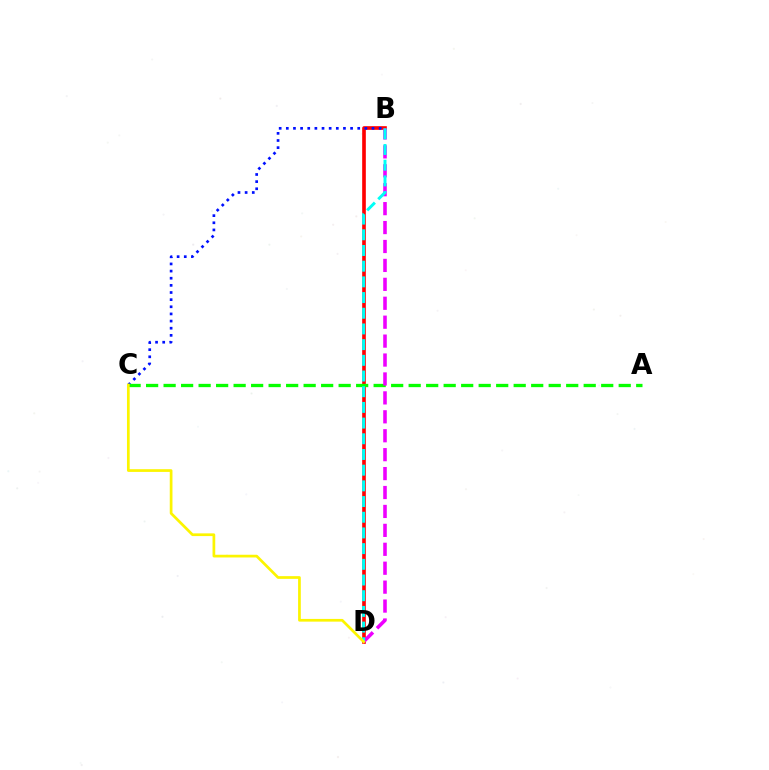{('B', 'D'): [{'color': '#ff0000', 'line_style': 'solid', 'thickness': 2.63}, {'color': '#ee00ff', 'line_style': 'dashed', 'thickness': 2.57}, {'color': '#00fff6', 'line_style': 'dashed', 'thickness': 2.13}], ('B', 'C'): [{'color': '#0010ff', 'line_style': 'dotted', 'thickness': 1.94}], ('A', 'C'): [{'color': '#08ff00', 'line_style': 'dashed', 'thickness': 2.38}], ('C', 'D'): [{'color': '#fcf500', 'line_style': 'solid', 'thickness': 1.95}]}